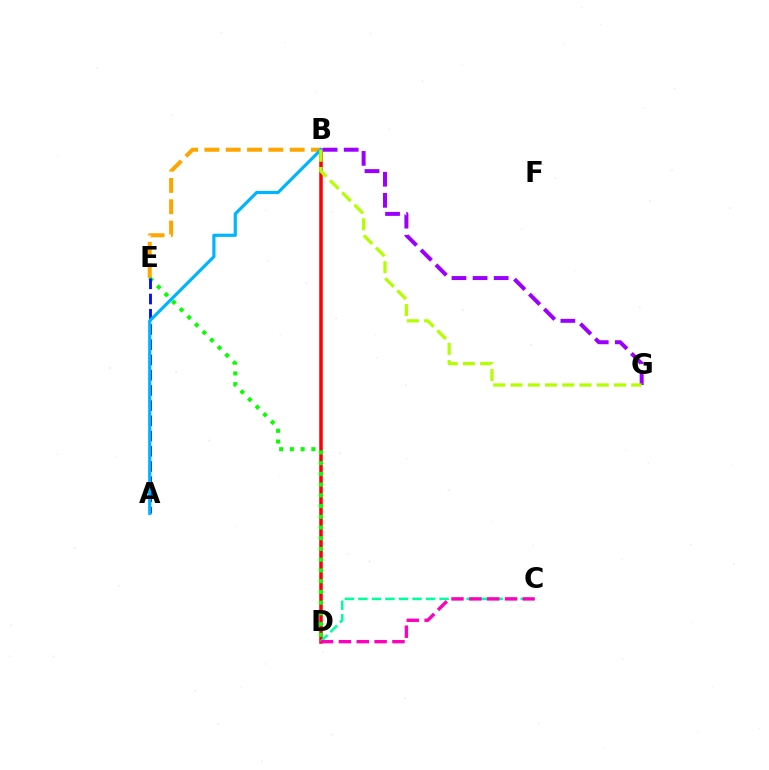{('B', 'D'): [{'color': '#ff0000', 'line_style': 'solid', 'thickness': 2.53}], ('B', 'E'): [{'color': '#ffa500', 'line_style': 'dashed', 'thickness': 2.9}], ('B', 'G'): [{'color': '#9b00ff', 'line_style': 'dashed', 'thickness': 2.87}, {'color': '#b3ff00', 'line_style': 'dashed', 'thickness': 2.34}], ('C', 'D'): [{'color': '#00ff9d', 'line_style': 'dashed', 'thickness': 1.84}, {'color': '#ff00bd', 'line_style': 'dashed', 'thickness': 2.43}], ('D', 'E'): [{'color': '#08ff00', 'line_style': 'dotted', 'thickness': 2.92}], ('A', 'E'): [{'color': '#0010ff', 'line_style': 'dashed', 'thickness': 2.07}], ('A', 'B'): [{'color': '#00b5ff', 'line_style': 'solid', 'thickness': 2.3}]}